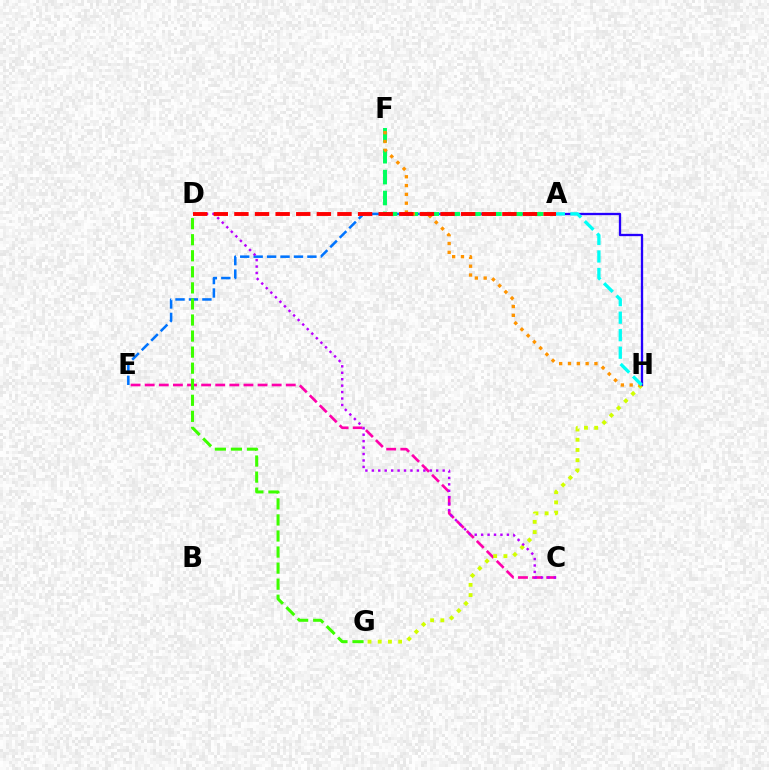{('A', 'E'): [{'color': '#0074ff', 'line_style': 'dashed', 'thickness': 1.83}], ('C', 'E'): [{'color': '#ff00ac', 'line_style': 'dashed', 'thickness': 1.92}], ('G', 'H'): [{'color': '#d1ff00', 'line_style': 'dotted', 'thickness': 2.78}], ('D', 'G'): [{'color': '#3dff00', 'line_style': 'dashed', 'thickness': 2.18}], ('A', 'F'): [{'color': '#00ff5c', 'line_style': 'dashed', 'thickness': 2.84}], ('A', 'H'): [{'color': '#2500ff', 'line_style': 'solid', 'thickness': 1.67}, {'color': '#00fff6', 'line_style': 'dashed', 'thickness': 2.38}], ('F', 'H'): [{'color': '#ff9400', 'line_style': 'dotted', 'thickness': 2.4}], ('C', 'D'): [{'color': '#b900ff', 'line_style': 'dotted', 'thickness': 1.75}], ('A', 'D'): [{'color': '#ff0000', 'line_style': 'dashed', 'thickness': 2.8}]}